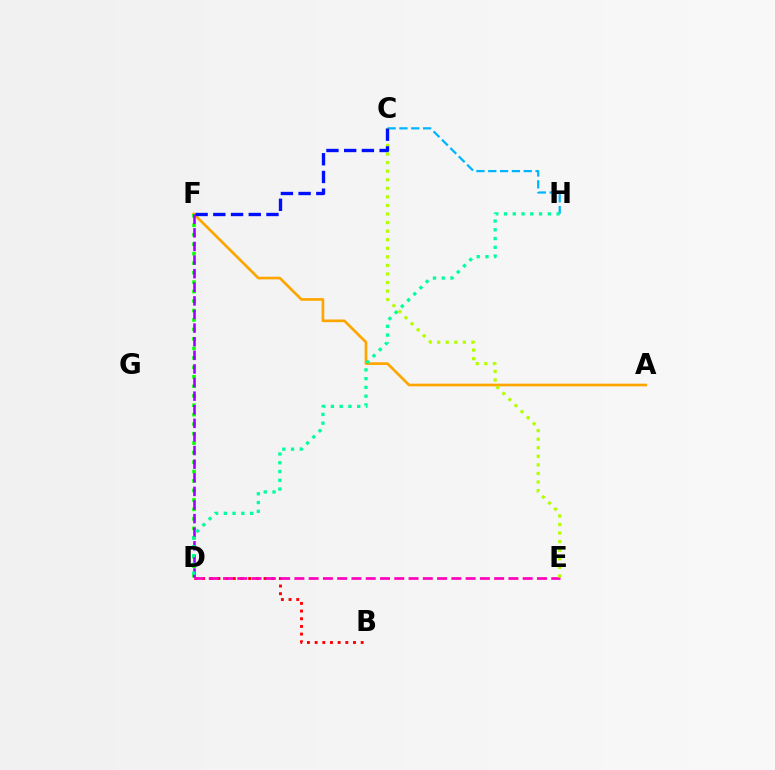{('C', 'H'): [{'color': '#00b5ff', 'line_style': 'dashed', 'thickness': 1.61}], ('B', 'D'): [{'color': '#ff0000', 'line_style': 'dotted', 'thickness': 2.08}], ('A', 'F'): [{'color': '#ffa500', 'line_style': 'solid', 'thickness': 1.93}], ('D', 'F'): [{'color': '#08ff00', 'line_style': 'dotted', 'thickness': 2.57}, {'color': '#9b00ff', 'line_style': 'dashed', 'thickness': 1.85}], ('D', 'E'): [{'color': '#ff00bd', 'line_style': 'dashed', 'thickness': 1.94}], ('D', 'H'): [{'color': '#00ff9d', 'line_style': 'dotted', 'thickness': 2.38}], ('C', 'E'): [{'color': '#b3ff00', 'line_style': 'dotted', 'thickness': 2.33}], ('C', 'F'): [{'color': '#0010ff', 'line_style': 'dashed', 'thickness': 2.41}]}